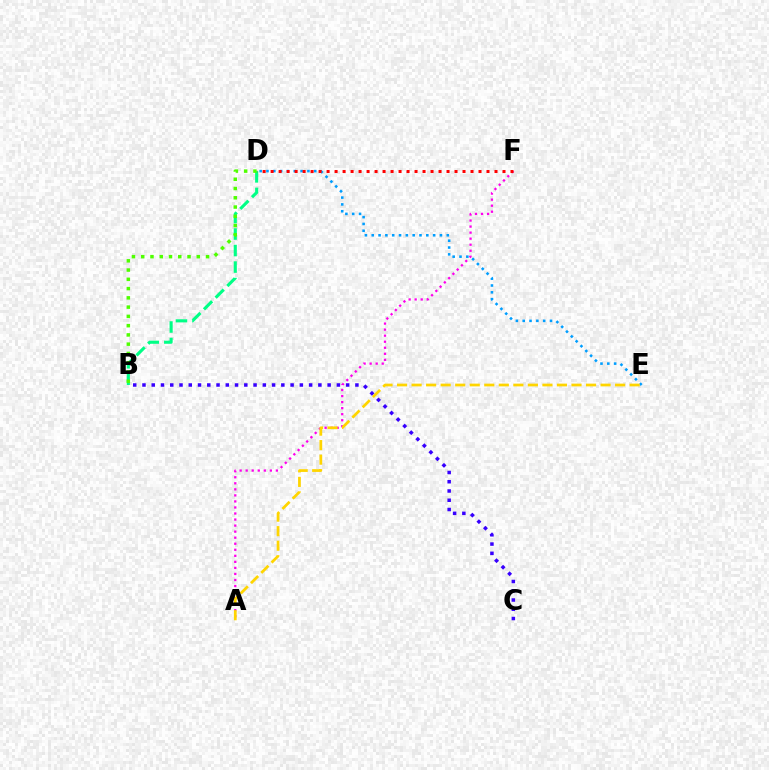{('B', 'D'): [{'color': '#00ff86', 'line_style': 'dashed', 'thickness': 2.24}, {'color': '#4fff00', 'line_style': 'dotted', 'thickness': 2.52}], ('A', 'F'): [{'color': '#ff00ed', 'line_style': 'dotted', 'thickness': 1.64}], ('B', 'C'): [{'color': '#3700ff', 'line_style': 'dotted', 'thickness': 2.52}], ('D', 'E'): [{'color': '#009eff', 'line_style': 'dotted', 'thickness': 1.85}], ('D', 'F'): [{'color': '#ff0000', 'line_style': 'dotted', 'thickness': 2.17}], ('A', 'E'): [{'color': '#ffd500', 'line_style': 'dashed', 'thickness': 1.97}]}